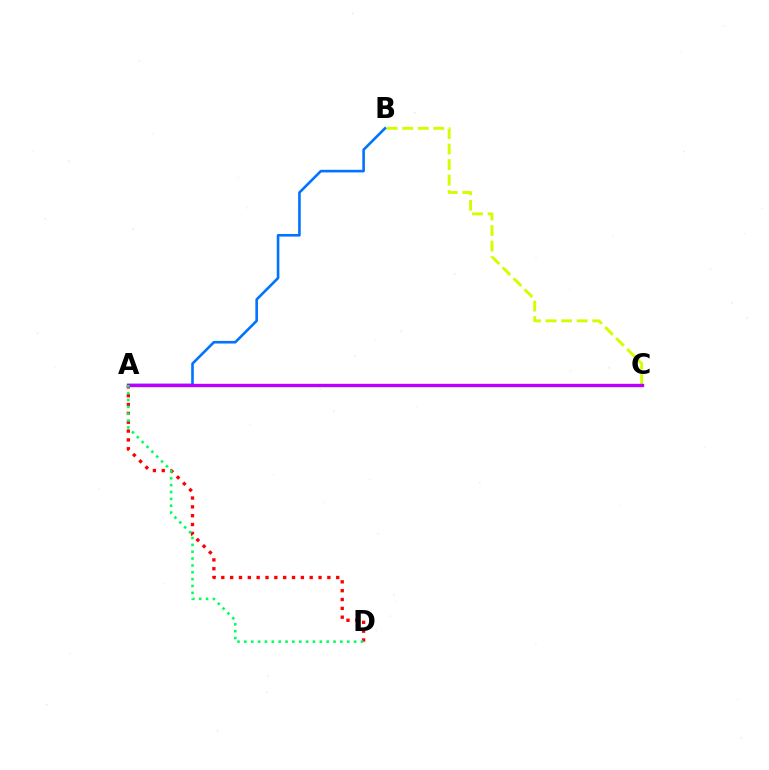{('B', 'C'): [{'color': '#d1ff00', 'line_style': 'dashed', 'thickness': 2.11}], ('A', 'D'): [{'color': '#ff0000', 'line_style': 'dotted', 'thickness': 2.4}, {'color': '#00ff5c', 'line_style': 'dotted', 'thickness': 1.86}], ('A', 'B'): [{'color': '#0074ff', 'line_style': 'solid', 'thickness': 1.88}], ('A', 'C'): [{'color': '#b900ff', 'line_style': 'solid', 'thickness': 2.43}]}